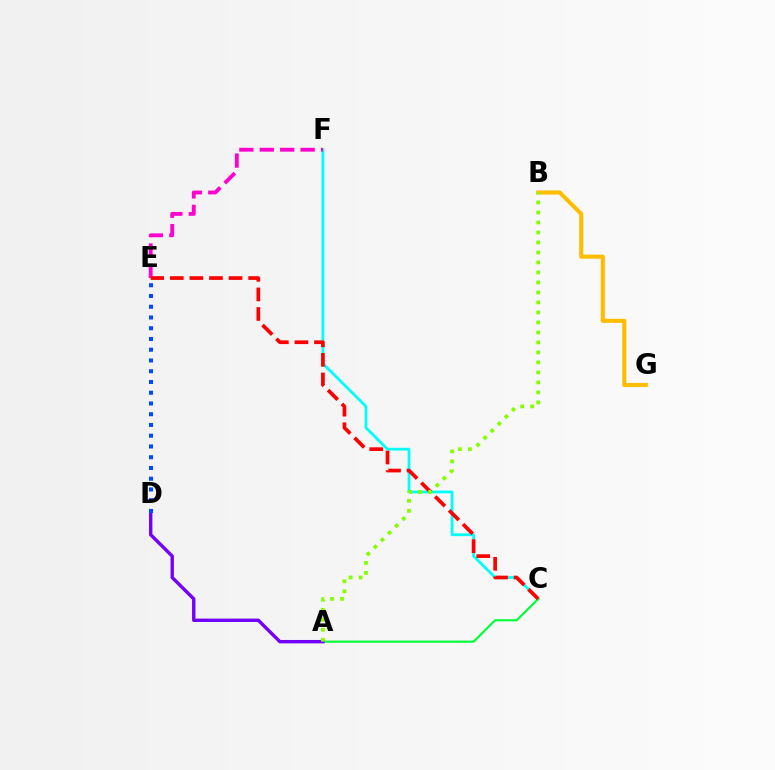{('B', 'G'): [{'color': '#ffbd00', 'line_style': 'solid', 'thickness': 2.94}], ('C', 'F'): [{'color': '#00fff6', 'line_style': 'solid', 'thickness': 2.0}], ('E', 'F'): [{'color': '#ff00cf', 'line_style': 'dashed', 'thickness': 2.78}], ('A', 'C'): [{'color': '#00ff39', 'line_style': 'solid', 'thickness': 1.56}], ('C', 'E'): [{'color': '#ff0000', 'line_style': 'dashed', 'thickness': 2.66}], ('A', 'D'): [{'color': '#7200ff', 'line_style': 'solid', 'thickness': 2.44}], ('A', 'B'): [{'color': '#84ff00', 'line_style': 'dotted', 'thickness': 2.72}], ('D', 'E'): [{'color': '#004bff', 'line_style': 'dotted', 'thickness': 2.92}]}